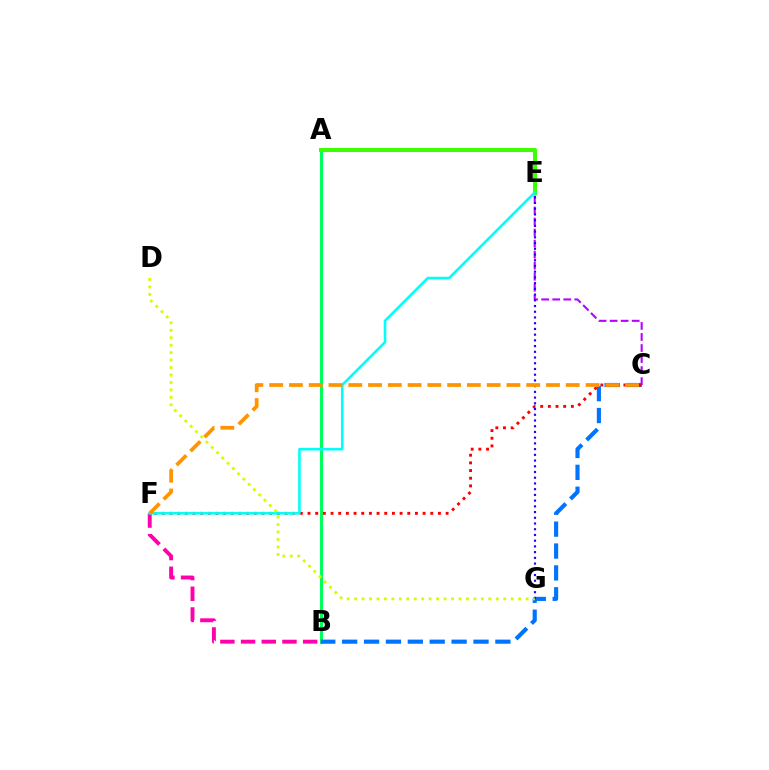{('A', 'B'): [{'color': '#00ff5c', 'line_style': 'solid', 'thickness': 2.2}], ('C', 'E'): [{'color': '#b900ff', 'line_style': 'dashed', 'thickness': 1.5}], ('B', 'C'): [{'color': '#0074ff', 'line_style': 'dashed', 'thickness': 2.97}], ('C', 'F'): [{'color': '#ff0000', 'line_style': 'dotted', 'thickness': 2.08}, {'color': '#ff9400', 'line_style': 'dashed', 'thickness': 2.69}], ('E', 'G'): [{'color': '#2500ff', 'line_style': 'dotted', 'thickness': 1.56}], ('B', 'F'): [{'color': '#ff00ac', 'line_style': 'dashed', 'thickness': 2.81}], ('A', 'E'): [{'color': '#3dff00', 'line_style': 'solid', 'thickness': 2.9}], ('E', 'F'): [{'color': '#00fff6', 'line_style': 'solid', 'thickness': 1.87}], ('D', 'G'): [{'color': '#d1ff00', 'line_style': 'dotted', 'thickness': 2.03}]}